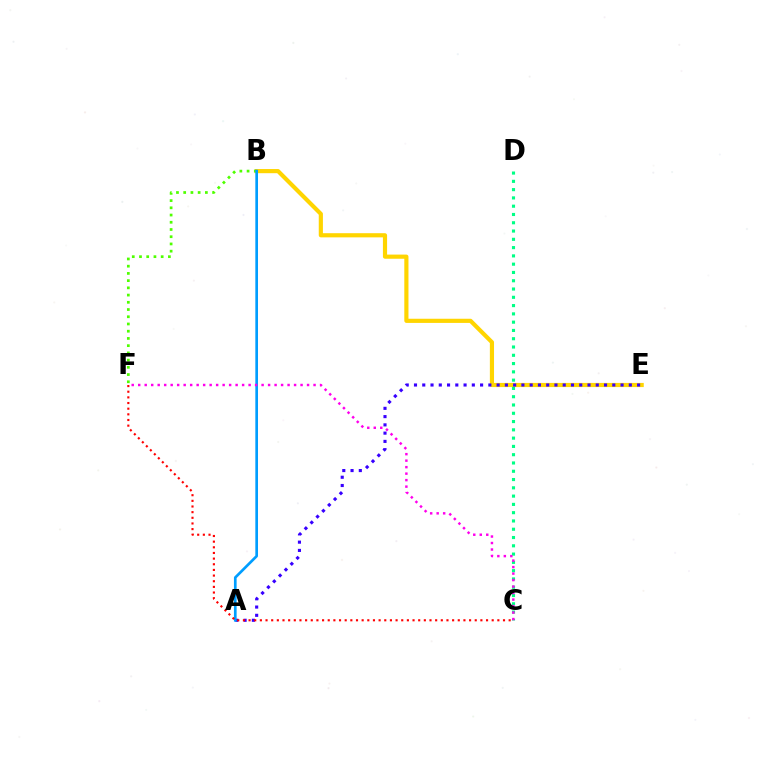{('B', 'E'): [{'color': '#ffd500', 'line_style': 'solid', 'thickness': 3.0}], ('B', 'F'): [{'color': '#4fff00', 'line_style': 'dotted', 'thickness': 1.96}], ('C', 'D'): [{'color': '#00ff86', 'line_style': 'dotted', 'thickness': 2.25}], ('A', 'E'): [{'color': '#3700ff', 'line_style': 'dotted', 'thickness': 2.24}], ('A', 'B'): [{'color': '#009eff', 'line_style': 'solid', 'thickness': 1.93}], ('C', 'F'): [{'color': '#ff0000', 'line_style': 'dotted', 'thickness': 1.54}, {'color': '#ff00ed', 'line_style': 'dotted', 'thickness': 1.76}]}